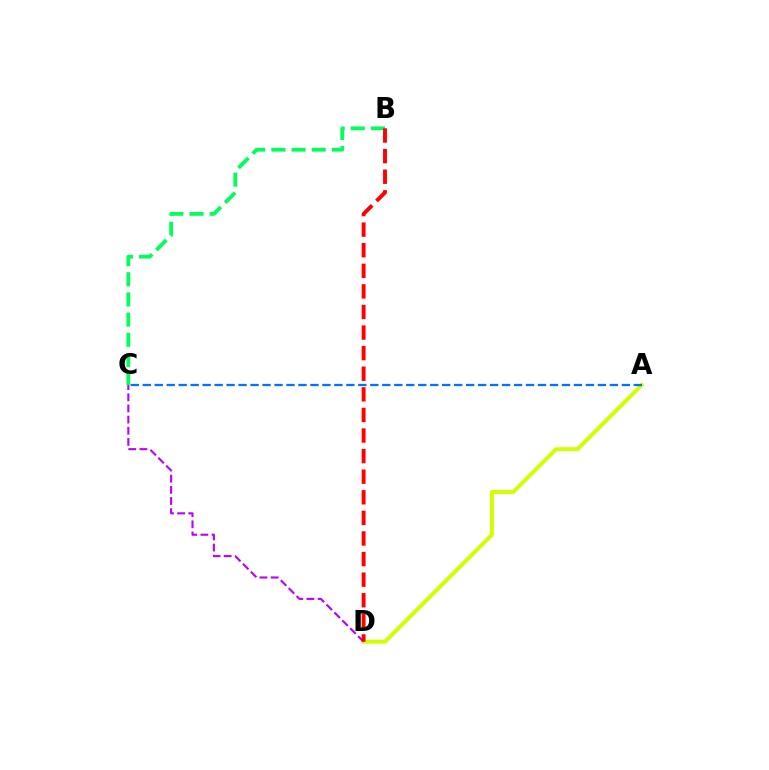{('A', 'D'): [{'color': '#d1ff00', 'line_style': 'solid', 'thickness': 2.84}], ('B', 'C'): [{'color': '#00ff5c', 'line_style': 'dashed', 'thickness': 2.74}], ('C', 'D'): [{'color': '#b900ff', 'line_style': 'dashed', 'thickness': 1.52}], ('A', 'C'): [{'color': '#0074ff', 'line_style': 'dashed', 'thickness': 1.63}], ('B', 'D'): [{'color': '#ff0000', 'line_style': 'dashed', 'thickness': 2.8}]}